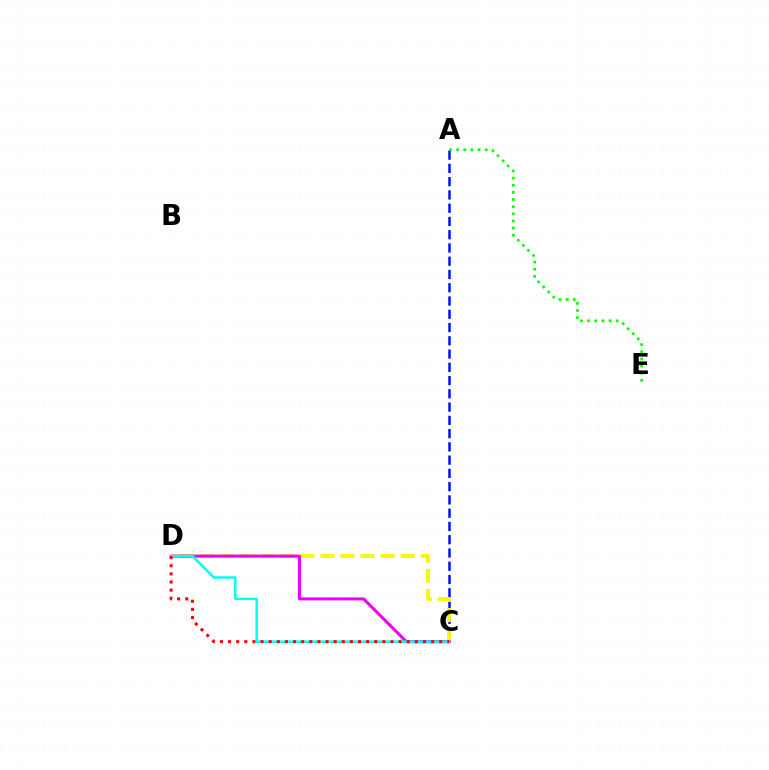{('A', 'C'): [{'color': '#0010ff', 'line_style': 'dashed', 'thickness': 1.8}], ('C', 'D'): [{'color': '#fcf500', 'line_style': 'dashed', 'thickness': 2.73}, {'color': '#ee00ff', 'line_style': 'solid', 'thickness': 2.17}, {'color': '#00fff6', 'line_style': 'solid', 'thickness': 1.79}, {'color': '#ff0000', 'line_style': 'dotted', 'thickness': 2.21}], ('A', 'E'): [{'color': '#08ff00', 'line_style': 'dotted', 'thickness': 1.94}]}